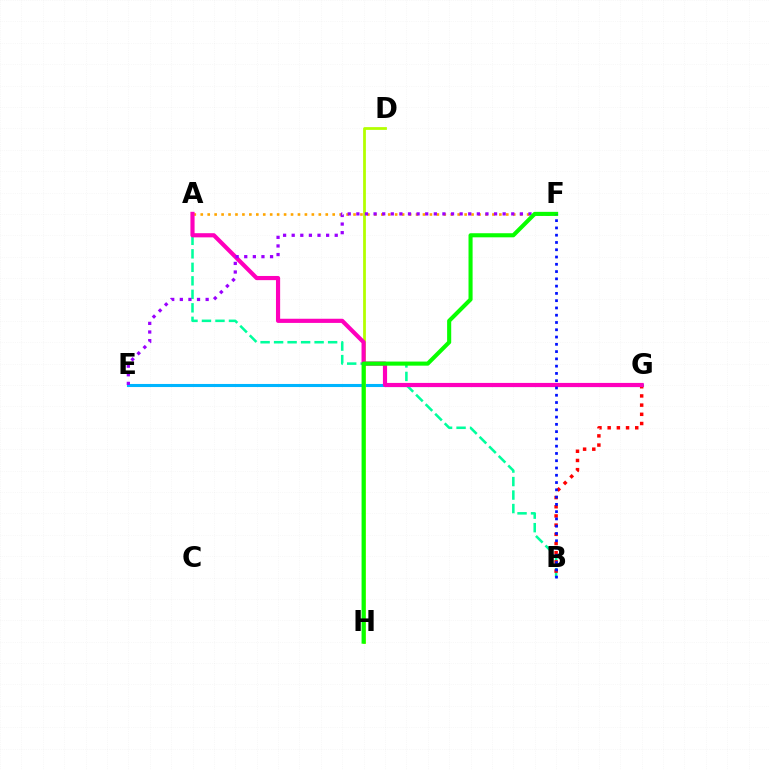{('E', 'G'): [{'color': '#00b5ff', 'line_style': 'solid', 'thickness': 2.22}], ('A', 'F'): [{'color': '#ffa500', 'line_style': 'dotted', 'thickness': 1.89}], ('A', 'B'): [{'color': '#00ff9d', 'line_style': 'dashed', 'thickness': 1.83}], ('B', 'G'): [{'color': '#ff0000', 'line_style': 'dotted', 'thickness': 2.5}], ('D', 'H'): [{'color': '#b3ff00', 'line_style': 'solid', 'thickness': 1.99}], ('A', 'G'): [{'color': '#ff00bd', 'line_style': 'solid', 'thickness': 3.0}], ('E', 'F'): [{'color': '#9b00ff', 'line_style': 'dotted', 'thickness': 2.34}], ('F', 'H'): [{'color': '#08ff00', 'line_style': 'solid', 'thickness': 2.94}], ('B', 'F'): [{'color': '#0010ff', 'line_style': 'dotted', 'thickness': 1.98}]}